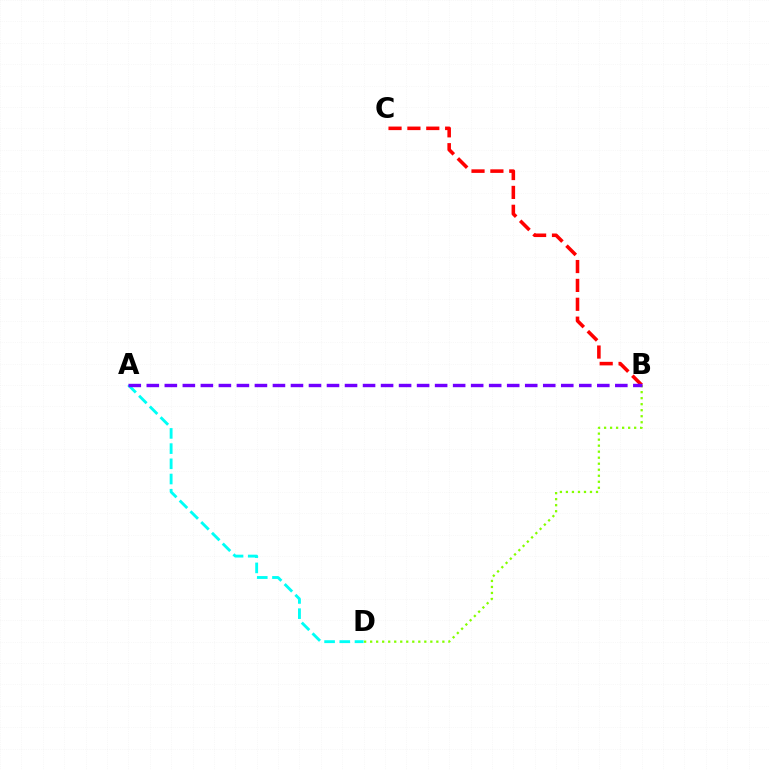{('B', 'D'): [{'color': '#84ff00', 'line_style': 'dotted', 'thickness': 1.64}], ('A', 'D'): [{'color': '#00fff6', 'line_style': 'dashed', 'thickness': 2.07}], ('B', 'C'): [{'color': '#ff0000', 'line_style': 'dashed', 'thickness': 2.56}], ('A', 'B'): [{'color': '#7200ff', 'line_style': 'dashed', 'thickness': 2.45}]}